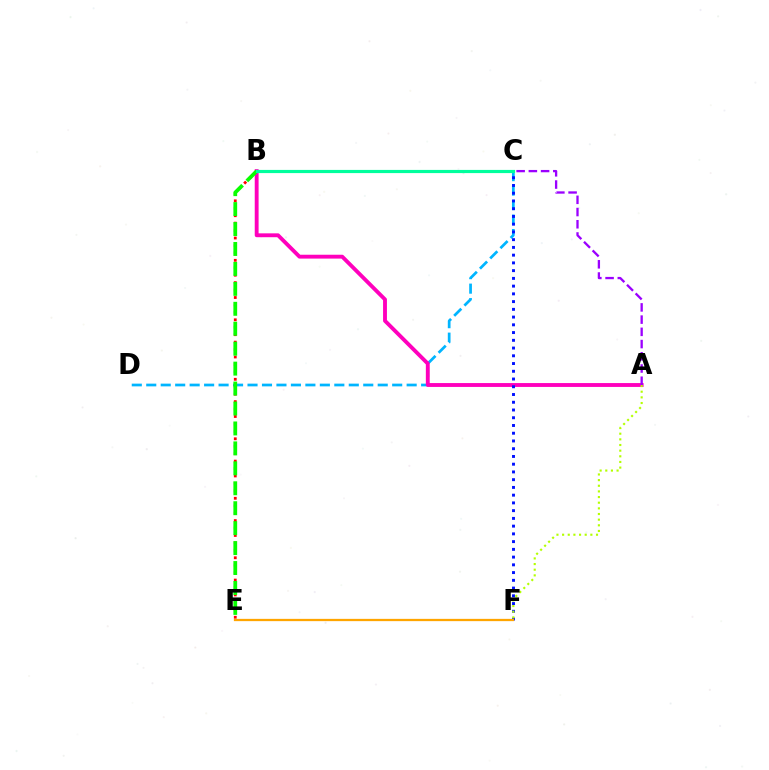{('C', 'D'): [{'color': '#00b5ff', 'line_style': 'dashed', 'thickness': 1.97}], ('A', 'B'): [{'color': '#ff00bd', 'line_style': 'solid', 'thickness': 2.78}], ('C', 'F'): [{'color': '#0010ff', 'line_style': 'dotted', 'thickness': 2.1}], ('A', 'C'): [{'color': '#9b00ff', 'line_style': 'dashed', 'thickness': 1.66}], ('A', 'F'): [{'color': '#b3ff00', 'line_style': 'dotted', 'thickness': 1.53}], ('B', 'E'): [{'color': '#ff0000', 'line_style': 'dotted', 'thickness': 2.02}, {'color': '#08ff00', 'line_style': 'dashed', 'thickness': 2.71}], ('E', 'F'): [{'color': '#ffa500', 'line_style': 'solid', 'thickness': 1.64}], ('B', 'C'): [{'color': '#00ff9d', 'line_style': 'solid', 'thickness': 2.29}]}